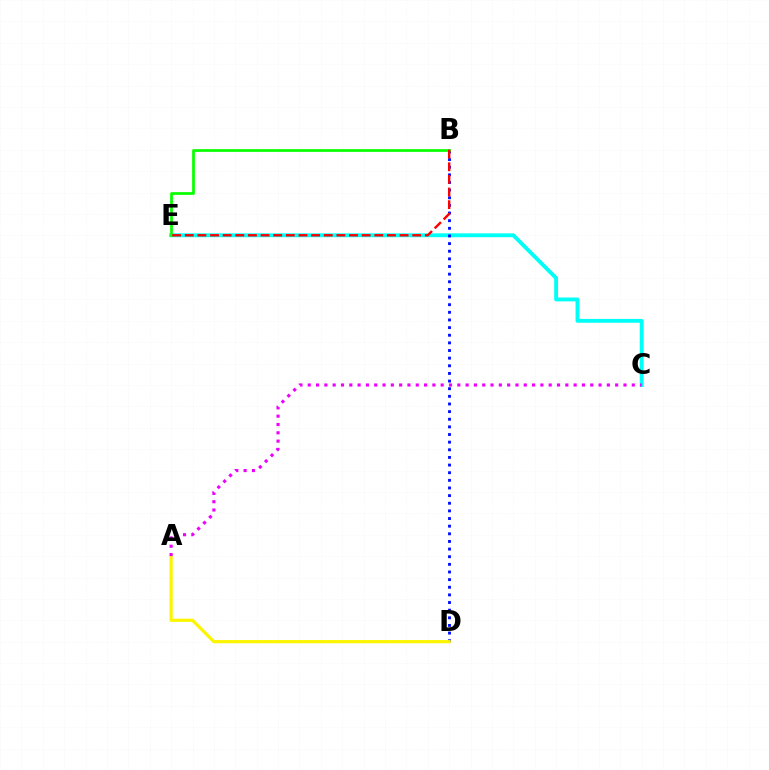{('C', 'E'): [{'color': '#00fff6', 'line_style': 'solid', 'thickness': 2.79}], ('B', 'D'): [{'color': '#0010ff', 'line_style': 'dotted', 'thickness': 2.08}], ('B', 'E'): [{'color': '#08ff00', 'line_style': 'solid', 'thickness': 1.96}, {'color': '#ff0000', 'line_style': 'dashed', 'thickness': 1.72}], ('A', 'D'): [{'color': '#fcf500', 'line_style': 'solid', 'thickness': 2.29}], ('A', 'C'): [{'color': '#ee00ff', 'line_style': 'dotted', 'thickness': 2.26}]}